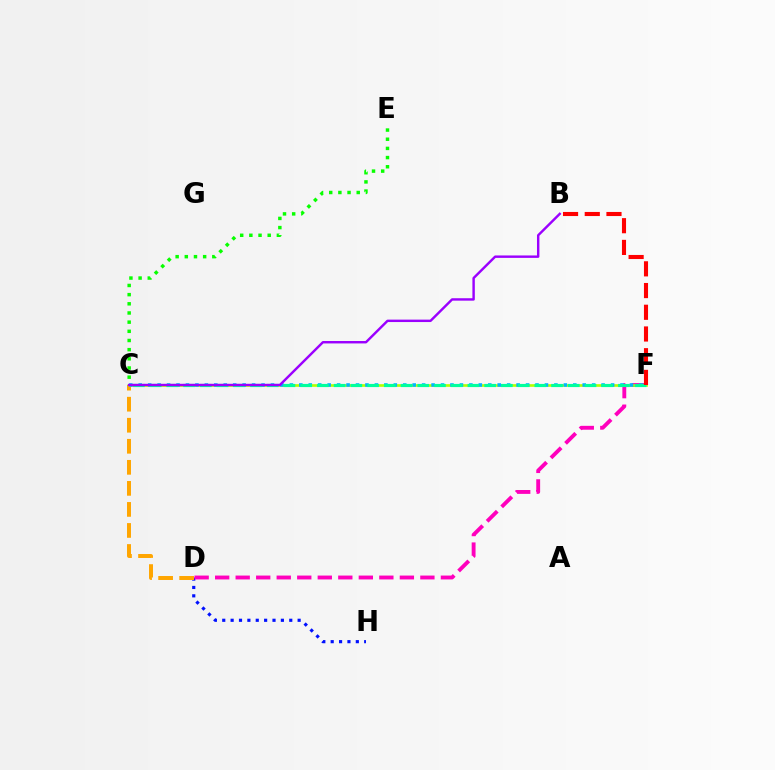{('D', 'H'): [{'color': '#0010ff', 'line_style': 'dotted', 'thickness': 2.28}], ('C', 'D'): [{'color': '#ffa500', 'line_style': 'dashed', 'thickness': 2.86}], ('D', 'F'): [{'color': '#ff00bd', 'line_style': 'dashed', 'thickness': 2.79}], ('C', 'F'): [{'color': '#b3ff00', 'line_style': 'solid', 'thickness': 1.91}, {'color': '#00b5ff', 'line_style': 'dotted', 'thickness': 2.57}, {'color': '#00ff9d', 'line_style': 'dashed', 'thickness': 2.27}], ('C', 'E'): [{'color': '#08ff00', 'line_style': 'dotted', 'thickness': 2.49}], ('B', 'C'): [{'color': '#9b00ff', 'line_style': 'solid', 'thickness': 1.75}], ('B', 'F'): [{'color': '#ff0000', 'line_style': 'dashed', 'thickness': 2.95}]}